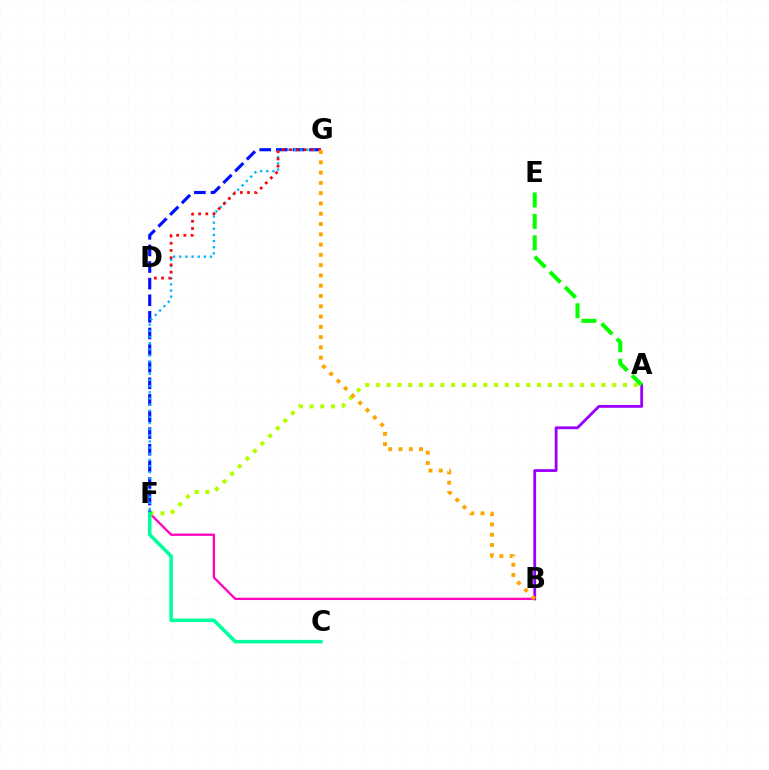{('B', 'F'): [{'color': '#ff00bd', 'line_style': 'solid', 'thickness': 1.65}], ('A', 'B'): [{'color': '#9b00ff', 'line_style': 'solid', 'thickness': 2.03}], ('A', 'F'): [{'color': '#b3ff00', 'line_style': 'dotted', 'thickness': 2.92}], ('F', 'G'): [{'color': '#0010ff', 'line_style': 'dashed', 'thickness': 2.26}, {'color': '#00b5ff', 'line_style': 'dotted', 'thickness': 1.67}], ('A', 'E'): [{'color': '#08ff00', 'line_style': 'dashed', 'thickness': 2.91}], ('C', 'F'): [{'color': '#00ff9d', 'line_style': 'solid', 'thickness': 2.57}], ('D', 'G'): [{'color': '#ff0000', 'line_style': 'dotted', 'thickness': 1.96}], ('B', 'G'): [{'color': '#ffa500', 'line_style': 'dotted', 'thickness': 2.79}]}